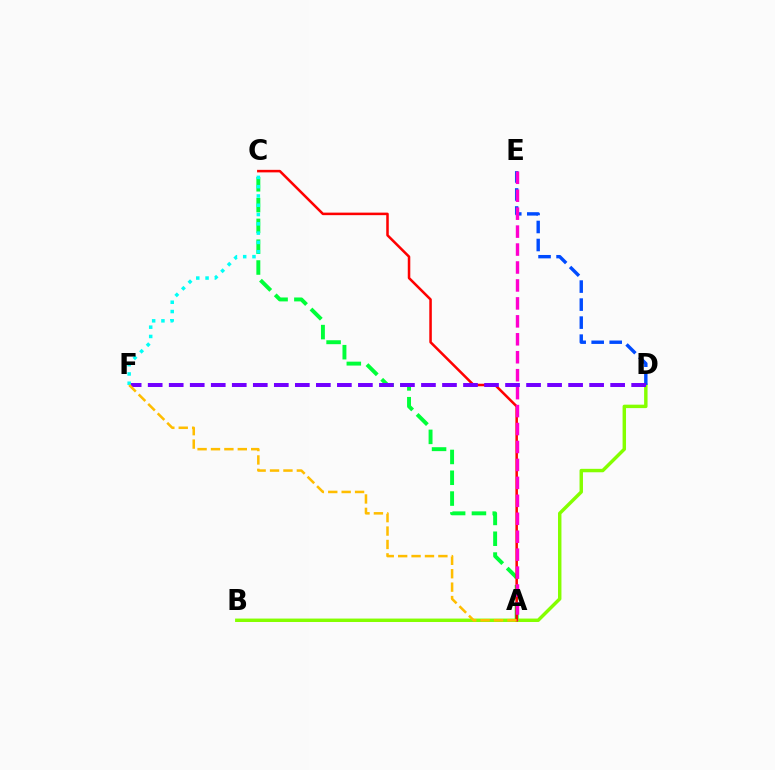{('A', 'C'): [{'color': '#00ff39', 'line_style': 'dashed', 'thickness': 2.83}, {'color': '#ff0000', 'line_style': 'solid', 'thickness': 1.82}], ('B', 'D'): [{'color': '#84ff00', 'line_style': 'solid', 'thickness': 2.47}], ('D', 'E'): [{'color': '#004bff', 'line_style': 'dashed', 'thickness': 2.45}], ('A', 'E'): [{'color': '#ff00cf', 'line_style': 'dashed', 'thickness': 2.44}], ('D', 'F'): [{'color': '#7200ff', 'line_style': 'dashed', 'thickness': 2.86}], ('C', 'F'): [{'color': '#00fff6', 'line_style': 'dotted', 'thickness': 2.52}], ('A', 'F'): [{'color': '#ffbd00', 'line_style': 'dashed', 'thickness': 1.82}]}